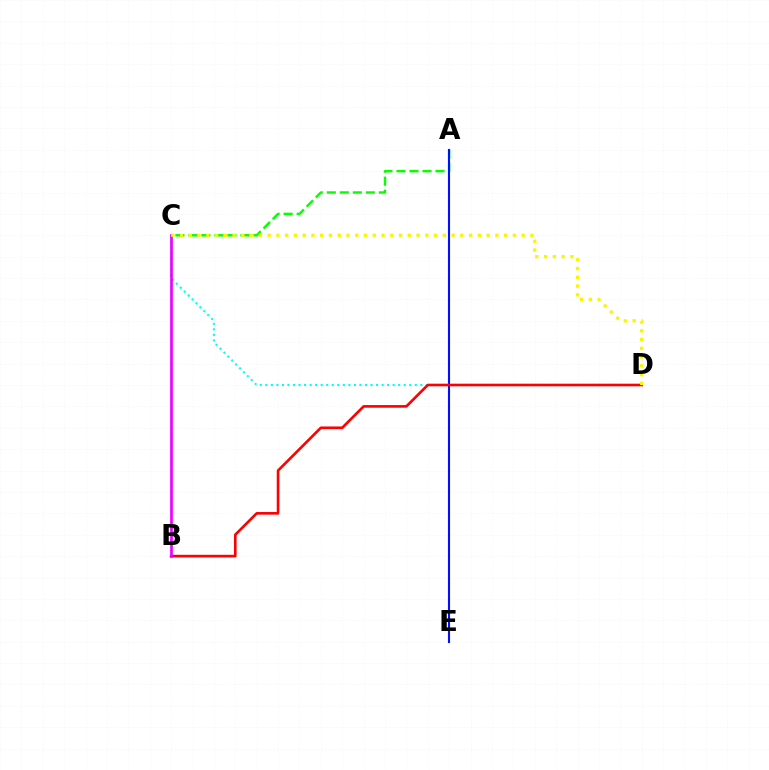{('C', 'D'): [{'color': '#00fff6', 'line_style': 'dotted', 'thickness': 1.5}, {'color': '#fcf500', 'line_style': 'dotted', 'thickness': 2.38}], ('A', 'C'): [{'color': '#08ff00', 'line_style': 'dashed', 'thickness': 1.77}], ('A', 'E'): [{'color': '#0010ff', 'line_style': 'solid', 'thickness': 1.52}], ('B', 'D'): [{'color': '#ff0000', 'line_style': 'solid', 'thickness': 1.89}], ('B', 'C'): [{'color': '#ee00ff', 'line_style': 'solid', 'thickness': 1.93}]}